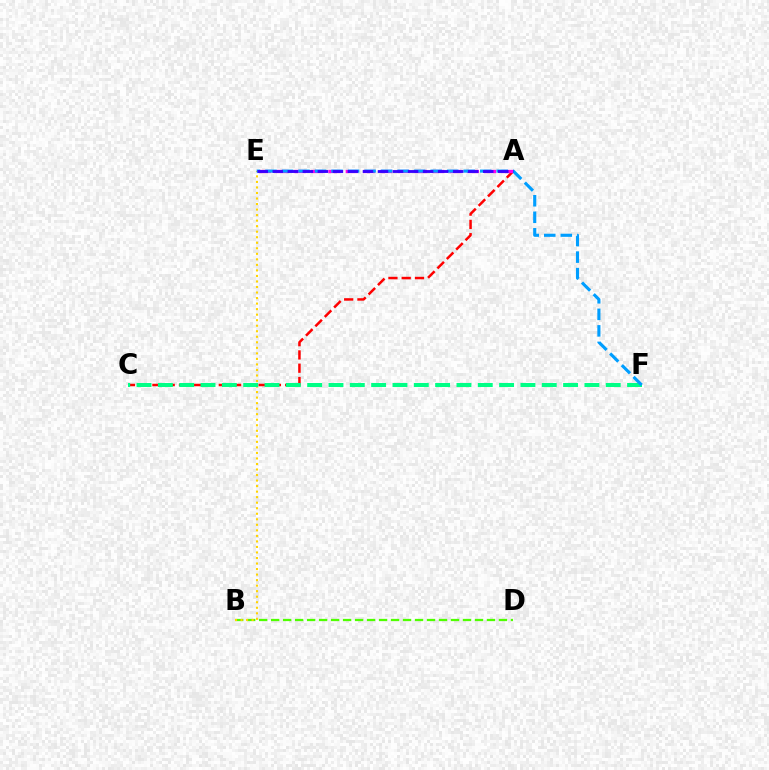{('A', 'C'): [{'color': '#ff0000', 'line_style': 'dashed', 'thickness': 1.8}], ('B', 'D'): [{'color': '#4fff00', 'line_style': 'dashed', 'thickness': 1.63}], ('A', 'E'): [{'color': '#ff00ed', 'line_style': 'dashed', 'thickness': 2.35}, {'color': '#3700ff', 'line_style': 'dashed', 'thickness': 2.04}], ('B', 'E'): [{'color': '#ffd500', 'line_style': 'dotted', 'thickness': 1.5}], ('C', 'F'): [{'color': '#00ff86', 'line_style': 'dashed', 'thickness': 2.9}], ('E', 'F'): [{'color': '#009eff', 'line_style': 'dashed', 'thickness': 2.24}]}